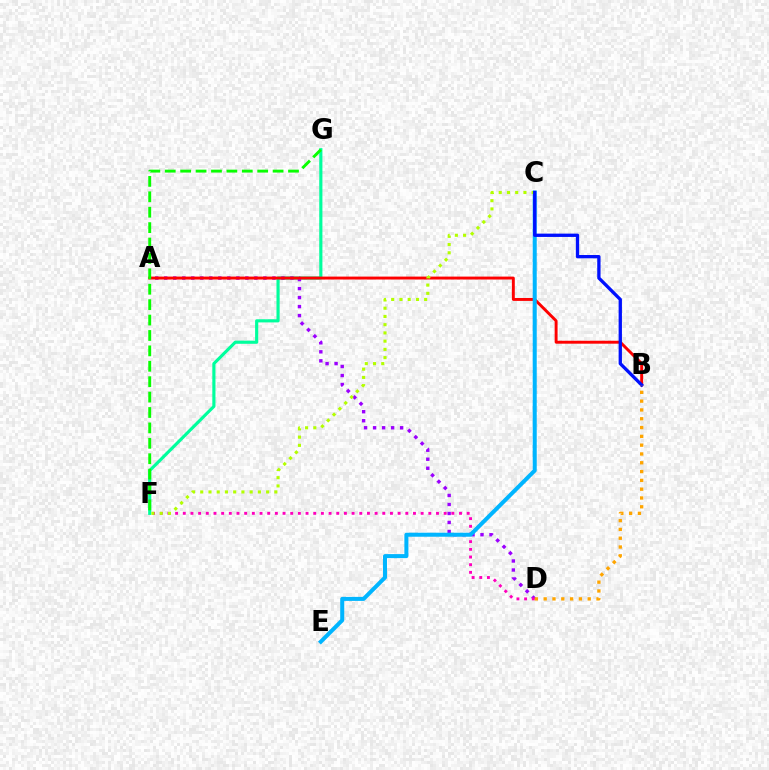{('F', 'G'): [{'color': '#00ff9d', 'line_style': 'solid', 'thickness': 2.26}, {'color': '#08ff00', 'line_style': 'dashed', 'thickness': 2.09}], ('A', 'D'): [{'color': '#9b00ff', 'line_style': 'dotted', 'thickness': 2.45}], ('D', 'F'): [{'color': '#ff00bd', 'line_style': 'dotted', 'thickness': 2.08}], ('A', 'B'): [{'color': '#ff0000', 'line_style': 'solid', 'thickness': 2.1}], ('C', 'E'): [{'color': '#00b5ff', 'line_style': 'solid', 'thickness': 2.89}], ('C', 'F'): [{'color': '#b3ff00', 'line_style': 'dotted', 'thickness': 2.24}], ('B', 'C'): [{'color': '#0010ff', 'line_style': 'solid', 'thickness': 2.38}], ('B', 'D'): [{'color': '#ffa500', 'line_style': 'dotted', 'thickness': 2.39}]}